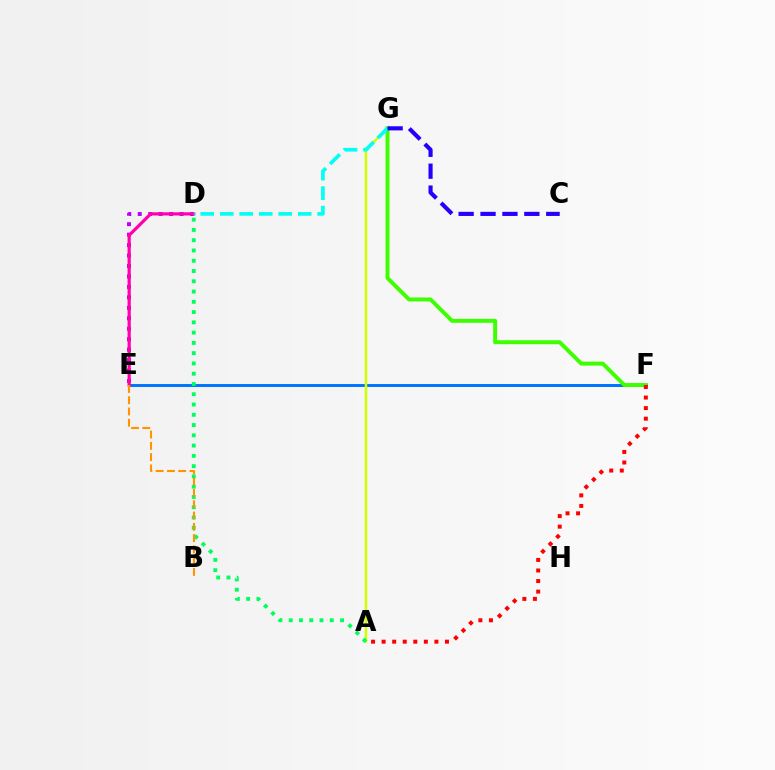{('E', 'F'): [{'color': '#0074ff', 'line_style': 'solid', 'thickness': 2.12}], ('A', 'G'): [{'color': '#d1ff00', 'line_style': 'solid', 'thickness': 1.83}], ('D', 'E'): [{'color': '#b900ff', 'line_style': 'dotted', 'thickness': 2.84}, {'color': '#ff00ac', 'line_style': 'solid', 'thickness': 2.29}], ('F', 'G'): [{'color': '#3dff00', 'line_style': 'solid', 'thickness': 2.84}], ('D', 'G'): [{'color': '#00fff6', 'line_style': 'dashed', 'thickness': 2.65}], ('A', 'D'): [{'color': '#00ff5c', 'line_style': 'dotted', 'thickness': 2.79}], ('C', 'G'): [{'color': '#2500ff', 'line_style': 'dashed', 'thickness': 2.98}], ('B', 'E'): [{'color': '#ff9400', 'line_style': 'dashed', 'thickness': 1.53}], ('A', 'F'): [{'color': '#ff0000', 'line_style': 'dotted', 'thickness': 2.87}]}